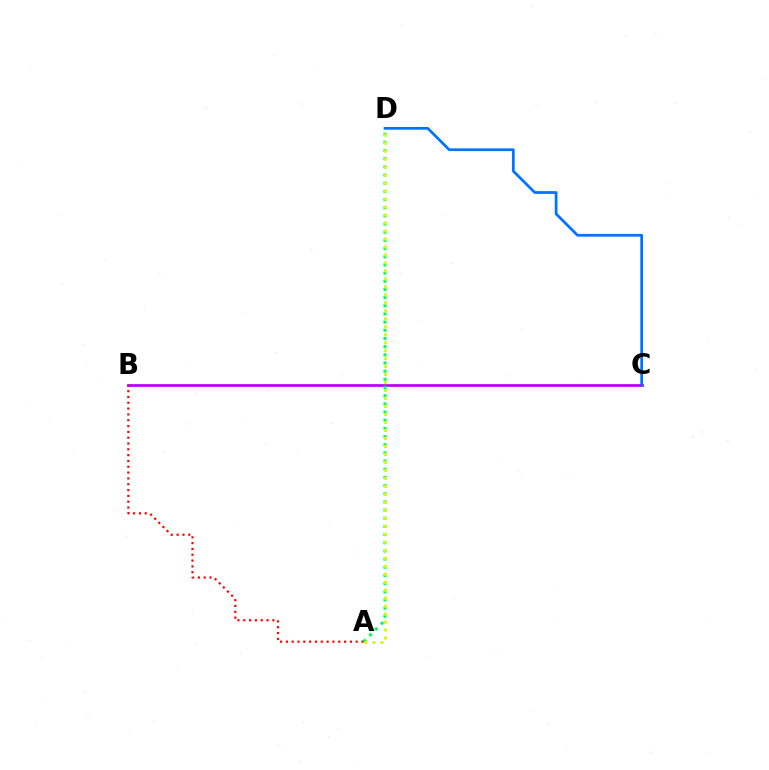{('B', 'C'): [{'color': '#b900ff', 'line_style': 'solid', 'thickness': 1.98}], ('A', 'D'): [{'color': '#00ff5c', 'line_style': 'dotted', 'thickness': 2.22}, {'color': '#d1ff00', 'line_style': 'dotted', 'thickness': 2.17}], ('A', 'B'): [{'color': '#ff0000', 'line_style': 'dotted', 'thickness': 1.58}], ('C', 'D'): [{'color': '#0074ff', 'line_style': 'solid', 'thickness': 1.98}]}